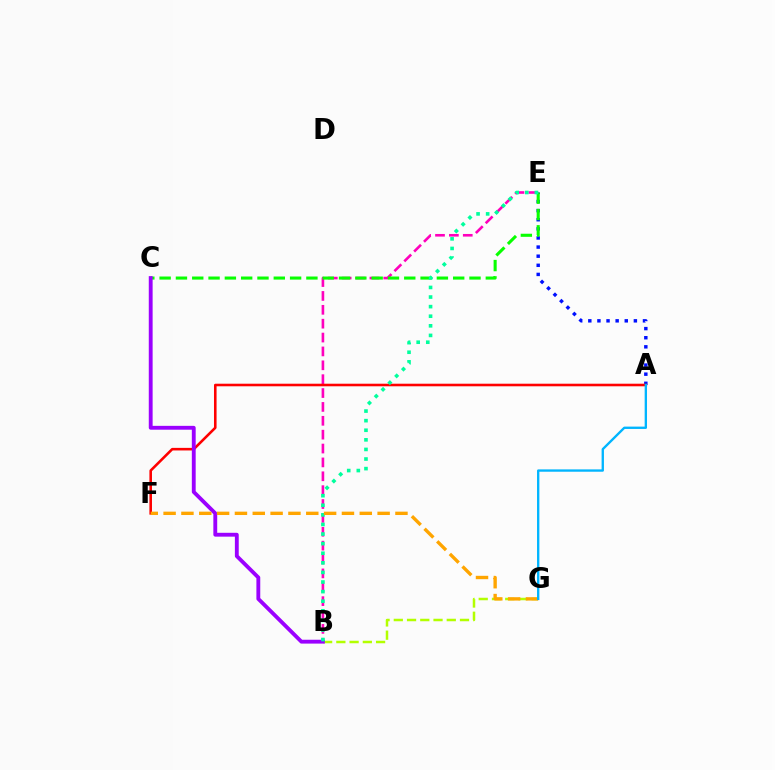{('A', 'E'): [{'color': '#0010ff', 'line_style': 'dotted', 'thickness': 2.48}], ('B', 'E'): [{'color': '#ff00bd', 'line_style': 'dashed', 'thickness': 1.88}, {'color': '#00ff9d', 'line_style': 'dotted', 'thickness': 2.61}], ('B', 'G'): [{'color': '#b3ff00', 'line_style': 'dashed', 'thickness': 1.8}], ('A', 'F'): [{'color': '#ff0000', 'line_style': 'solid', 'thickness': 1.86}], ('C', 'E'): [{'color': '#08ff00', 'line_style': 'dashed', 'thickness': 2.22}], ('B', 'C'): [{'color': '#9b00ff', 'line_style': 'solid', 'thickness': 2.77}], ('F', 'G'): [{'color': '#ffa500', 'line_style': 'dashed', 'thickness': 2.42}], ('A', 'G'): [{'color': '#00b5ff', 'line_style': 'solid', 'thickness': 1.69}]}